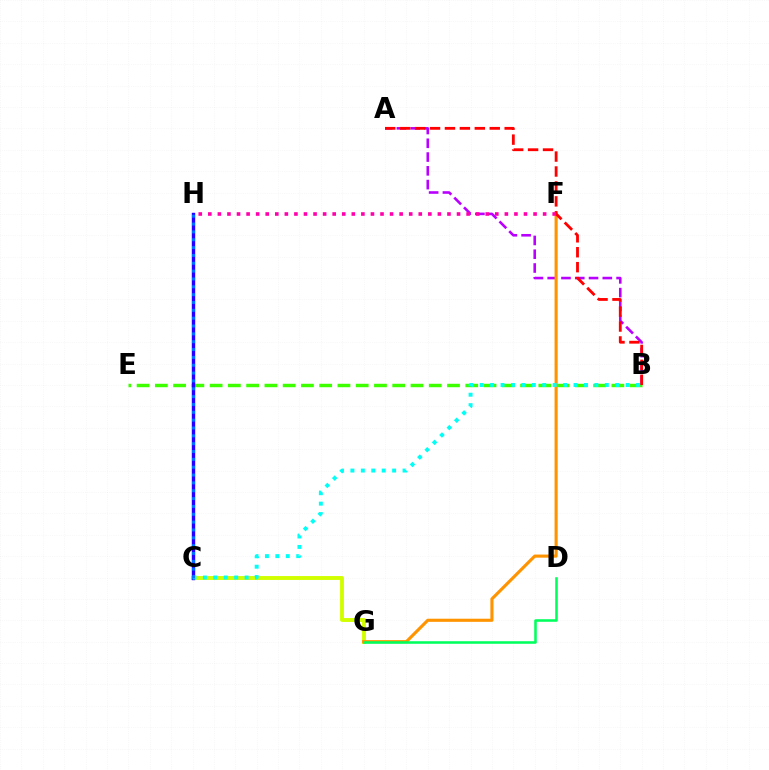{('A', 'B'): [{'color': '#b900ff', 'line_style': 'dashed', 'thickness': 1.87}, {'color': '#ff0000', 'line_style': 'dashed', 'thickness': 2.03}], ('C', 'G'): [{'color': '#d1ff00', 'line_style': 'solid', 'thickness': 2.8}], ('B', 'E'): [{'color': '#3dff00', 'line_style': 'dashed', 'thickness': 2.48}], ('F', 'G'): [{'color': '#ff9400', 'line_style': 'solid', 'thickness': 2.24}], ('C', 'H'): [{'color': '#2500ff', 'line_style': 'solid', 'thickness': 2.46}, {'color': '#0074ff', 'line_style': 'dotted', 'thickness': 2.13}], ('F', 'H'): [{'color': '#ff00ac', 'line_style': 'dotted', 'thickness': 2.6}], ('B', 'C'): [{'color': '#00fff6', 'line_style': 'dotted', 'thickness': 2.83}], ('D', 'G'): [{'color': '#00ff5c', 'line_style': 'solid', 'thickness': 1.85}]}